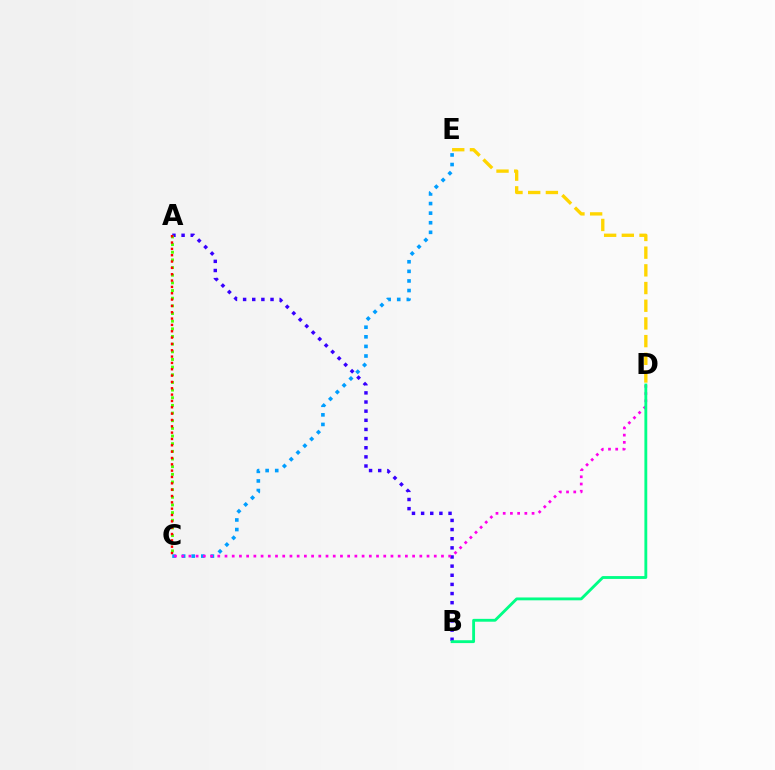{('D', 'E'): [{'color': '#ffd500', 'line_style': 'dashed', 'thickness': 2.4}], ('A', 'B'): [{'color': '#3700ff', 'line_style': 'dotted', 'thickness': 2.48}], ('A', 'C'): [{'color': '#4fff00', 'line_style': 'dotted', 'thickness': 2.08}, {'color': '#ff0000', 'line_style': 'dotted', 'thickness': 1.72}], ('C', 'E'): [{'color': '#009eff', 'line_style': 'dotted', 'thickness': 2.61}], ('C', 'D'): [{'color': '#ff00ed', 'line_style': 'dotted', 'thickness': 1.96}], ('B', 'D'): [{'color': '#00ff86', 'line_style': 'solid', 'thickness': 2.05}]}